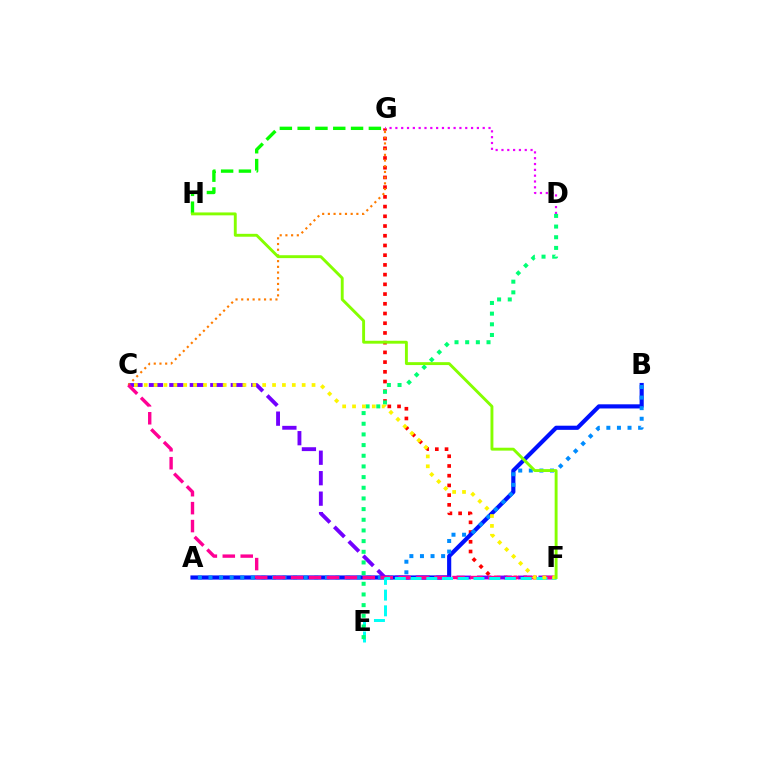{('F', 'G'): [{'color': '#ff0000', 'line_style': 'dotted', 'thickness': 2.64}], ('A', 'B'): [{'color': '#0010ff', 'line_style': 'solid', 'thickness': 2.99}, {'color': '#008cff', 'line_style': 'dotted', 'thickness': 2.88}], ('D', 'G'): [{'color': '#ee00ff', 'line_style': 'dotted', 'thickness': 1.58}], ('C', 'F'): [{'color': '#7200ff', 'line_style': 'dashed', 'thickness': 2.78}, {'color': '#ff0094', 'line_style': 'dashed', 'thickness': 2.44}, {'color': '#fcf500', 'line_style': 'dotted', 'thickness': 2.68}], ('C', 'G'): [{'color': '#ff7c00', 'line_style': 'dotted', 'thickness': 1.55}], ('G', 'H'): [{'color': '#08ff00', 'line_style': 'dashed', 'thickness': 2.42}], ('E', 'F'): [{'color': '#00fff6', 'line_style': 'dashed', 'thickness': 2.14}], ('D', 'E'): [{'color': '#00ff74', 'line_style': 'dotted', 'thickness': 2.9}], ('F', 'H'): [{'color': '#84ff00', 'line_style': 'solid', 'thickness': 2.09}]}